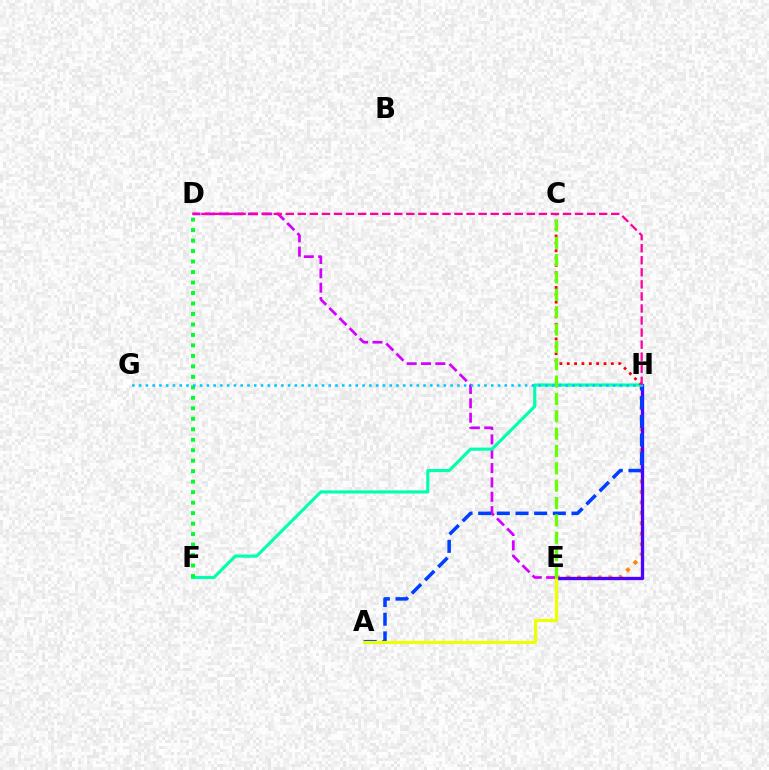{('D', 'E'): [{'color': '#d600ff', 'line_style': 'dashed', 'thickness': 1.95}], ('E', 'H'): [{'color': '#ff8800', 'line_style': 'dotted', 'thickness': 2.84}, {'color': '#4f00ff', 'line_style': 'solid', 'thickness': 2.39}], ('A', 'H'): [{'color': '#003fff', 'line_style': 'dashed', 'thickness': 2.54}], ('F', 'H'): [{'color': '#00ffaf', 'line_style': 'solid', 'thickness': 2.25}], ('C', 'H'): [{'color': '#ff0000', 'line_style': 'dotted', 'thickness': 2.0}], ('A', 'E'): [{'color': '#eeff00', 'line_style': 'solid', 'thickness': 2.29}], ('D', 'F'): [{'color': '#00ff27', 'line_style': 'dotted', 'thickness': 2.85}], ('C', 'E'): [{'color': '#66ff00', 'line_style': 'dashed', 'thickness': 2.36}], ('G', 'H'): [{'color': '#00c7ff', 'line_style': 'dotted', 'thickness': 1.84}], ('D', 'H'): [{'color': '#ff00a0', 'line_style': 'dashed', 'thickness': 1.64}]}